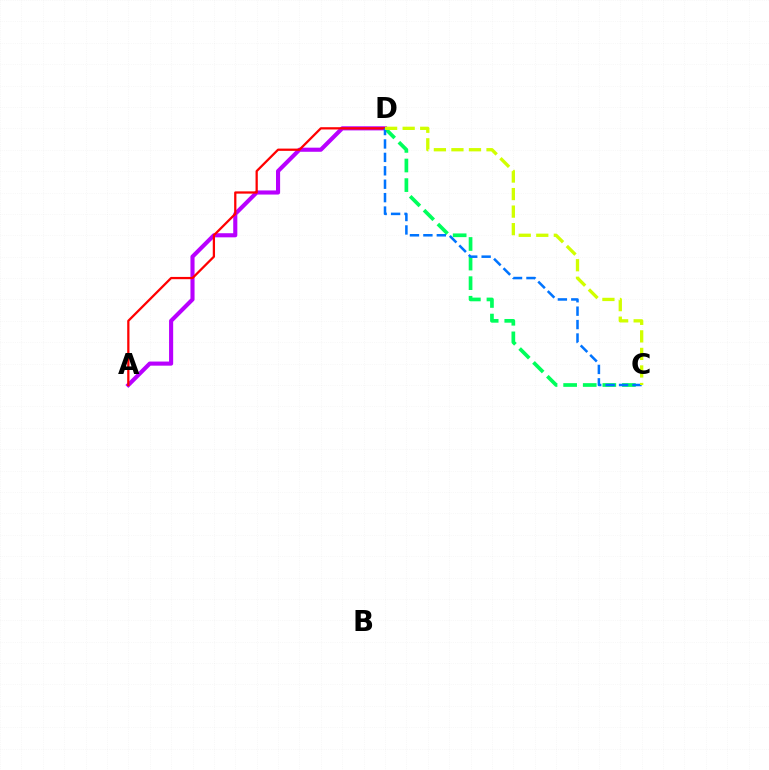{('A', 'D'): [{'color': '#b900ff', 'line_style': 'solid', 'thickness': 2.96}, {'color': '#ff0000', 'line_style': 'solid', 'thickness': 1.63}], ('C', 'D'): [{'color': '#00ff5c', 'line_style': 'dashed', 'thickness': 2.66}, {'color': '#0074ff', 'line_style': 'dashed', 'thickness': 1.82}, {'color': '#d1ff00', 'line_style': 'dashed', 'thickness': 2.38}]}